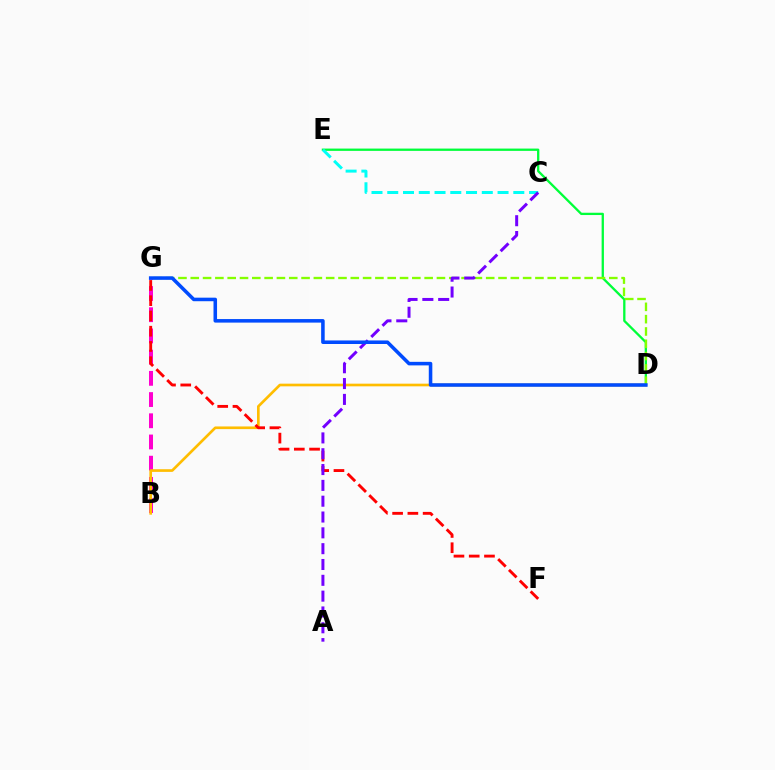{('B', 'G'): [{'color': '#ff00cf', 'line_style': 'dashed', 'thickness': 2.88}], ('D', 'E'): [{'color': '#00ff39', 'line_style': 'solid', 'thickness': 1.66}], ('C', 'E'): [{'color': '#00fff6', 'line_style': 'dashed', 'thickness': 2.14}], ('B', 'D'): [{'color': '#ffbd00', 'line_style': 'solid', 'thickness': 1.92}], ('D', 'G'): [{'color': '#84ff00', 'line_style': 'dashed', 'thickness': 1.67}, {'color': '#004bff', 'line_style': 'solid', 'thickness': 2.55}], ('F', 'G'): [{'color': '#ff0000', 'line_style': 'dashed', 'thickness': 2.07}], ('A', 'C'): [{'color': '#7200ff', 'line_style': 'dashed', 'thickness': 2.15}]}